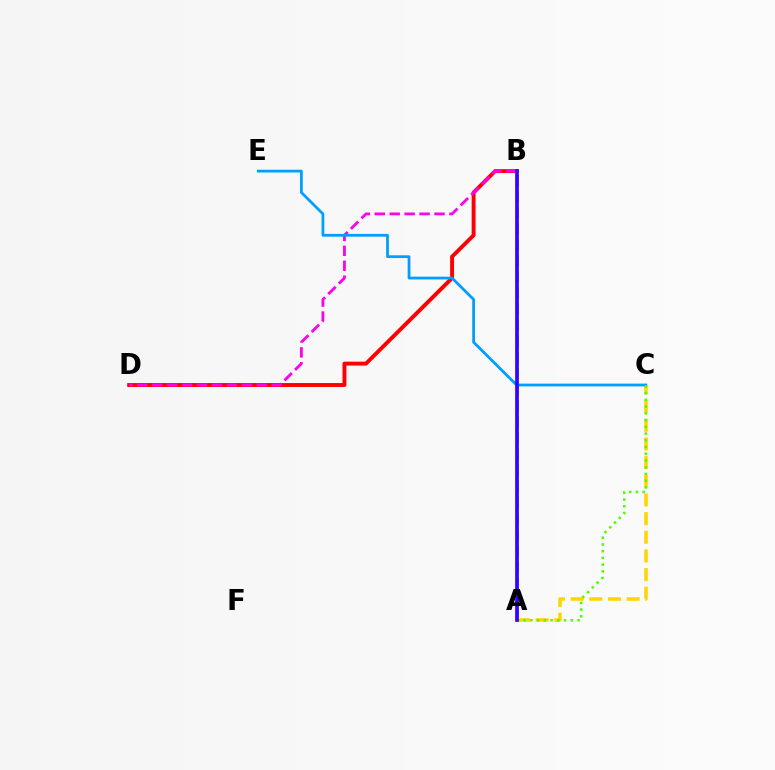{('A', 'B'): [{'color': '#00ff86', 'line_style': 'dashed', 'thickness': 2.18}, {'color': '#3700ff', 'line_style': 'solid', 'thickness': 2.66}], ('A', 'C'): [{'color': '#ffd500', 'line_style': 'dashed', 'thickness': 2.53}, {'color': '#4fff00', 'line_style': 'dotted', 'thickness': 1.83}], ('B', 'D'): [{'color': '#ff0000', 'line_style': 'solid', 'thickness': 2.81}, {'color': '#ff00ed', 'line_style': 'dashed', 'thickness': 2.03}], ('C', 'E'): [{'color': '#009eff', 'line_style': 'solid', 'thickness': 1.99}]}